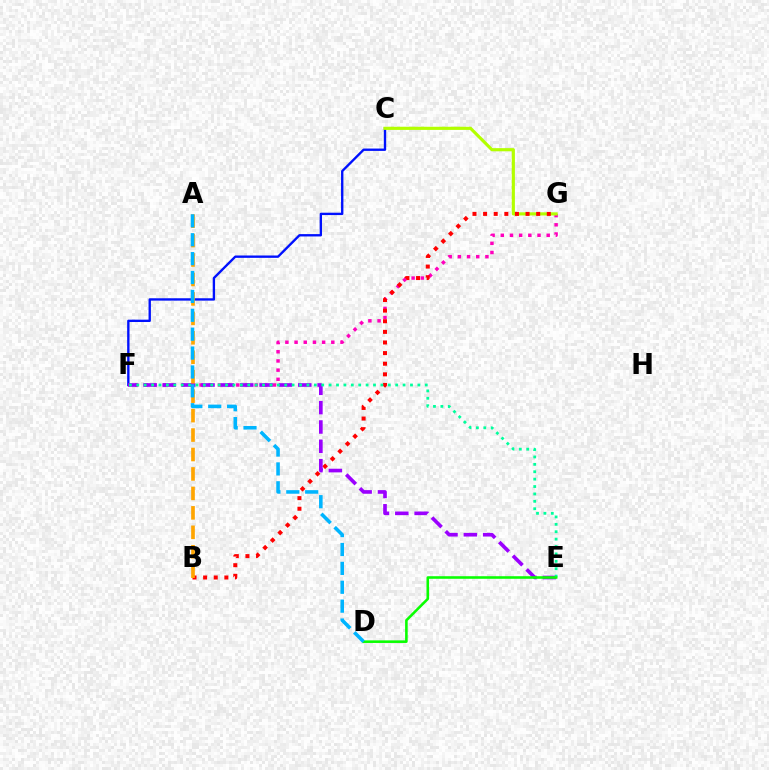{('C', 'F'): [{'color': '#0010ff', 'line_style': 'solid', 'thickness': 1.7}], ('F', 'G'): [{'color': '#ff00bd', 'line_style': 'dotted', 'thickness': 2.5}], ('C', 'G'): [{'color': '#b3ff00', 'line_style': 'solid', 'thickness': 2.27}], ('B', 'G'): [{'color': '#ff0000', 'line_style': 'dotted', 'thickness': 2.88}], ('E', 'F'): [{'color': '#9b00ff', 'line_style': 'dashed', 'thickness': 2.63}, {'color': '#00ff9d', 'line_style': 'dotted', 'thickness': 2.01}], ('A', 'B'): [{'color': '#ffa500', 'line_style': 'dashed', 'thickness': 2.64}], ('D', 'E'): [{'color': '#08ff00', 'line_style': 'solid', 'thickness': 1.86}], ('A', 'D'): [{'color': '#00b5ff', 'line_style': 'dashed', 'thickness': 2.57}]}